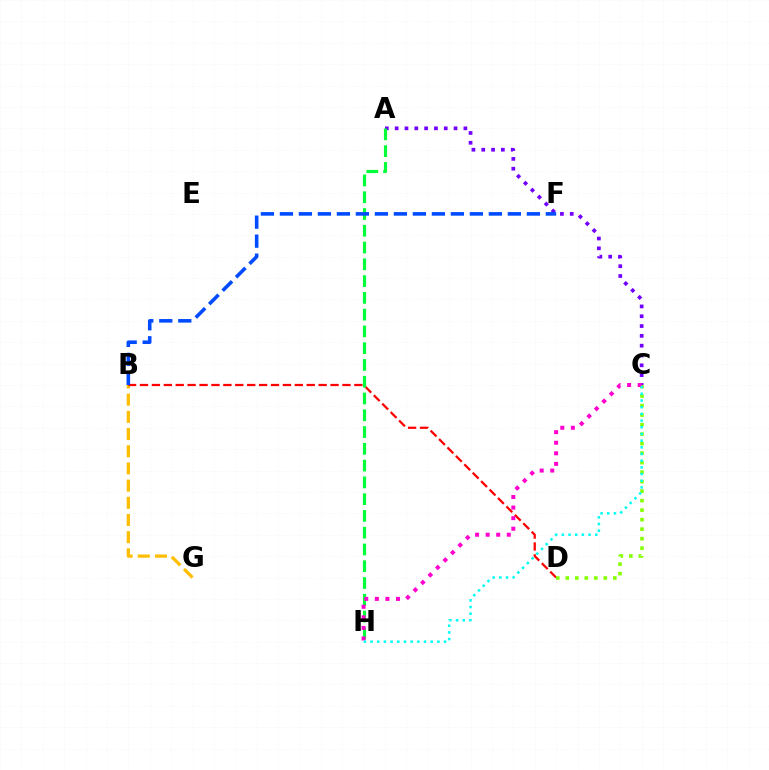{('B', 'G'): [{'color': '#ffbd00', 'line_style': 'dashed', 'thickness': 2.34}], ('A', 'C'): [{'color': '#7200ff', 'line_style': 'dotted', 'thickness': 2.67}], ('B', 'D'): [{'color': '#ff0000', 'line_style': 'dashed', 'thickness': 1.62}], ('A', 'H'): [{'color': '#00ff39', 'line_style': 'dashed', 'thickness': 2.28}], ('C', 'D'): [{'color': '#84ff00', 'line_style': 'dotted', 'thickness': 2.58}], ('B', 'F'): [{'color': '#004bff', 'line_style': 'dashed', 'thickness': 2.58}], ('C', 'H'): [{'color': '#ff00cf', 'line_style': 'dotted', 'thickness': 2.87}, {'color': '#00fff6', 'line_style': 'dotted', 'thickness': 1.82}]}